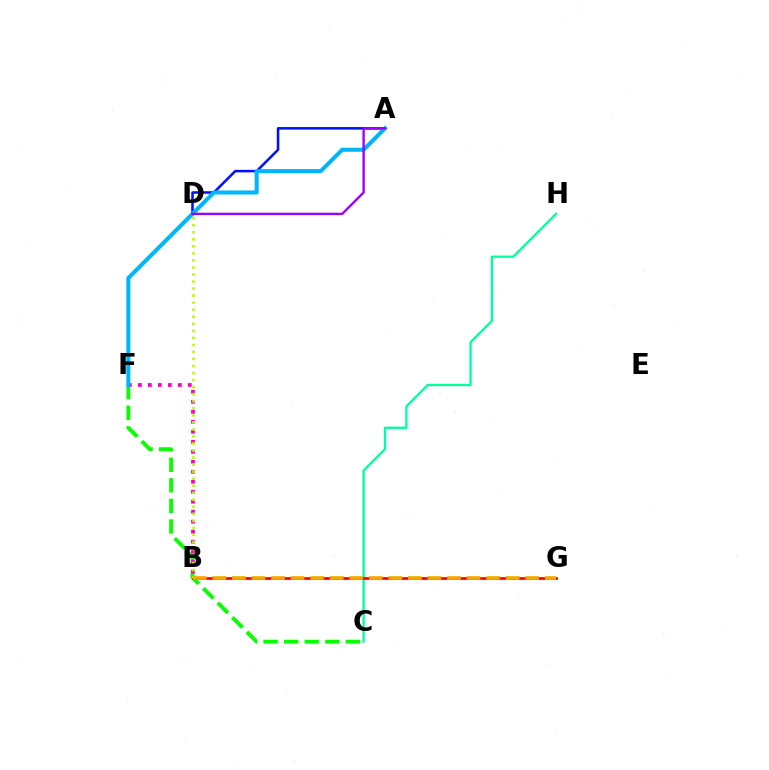{('C', 'F'): [{'color': '#08ff00', 'line_style': 'dashed', 'thickness': 2.79}], ('A', 'D'): [{'color': '#0010ff', 'line_style': 'solid', 'thickness': 1.83}, {'color': '#9b00ff', 'line_style': 'solid', 'thickness': 1.7}], ('B', 'F'): [{'color': '#ff00bd', 'line_style': 'dotted', 'thickness': 2.71}], ('C', 'H'): [{'color': '#00ff9d', 'line_style': 'solid', 'thickness': 1.66}], ('A', 'F'): [{'color': '#00b5ff', 'line_style': 'solid', 'thickness': 2.9}], ('B', 'G'): [{'color': '#ff0000', 'line_style': 'solid', 'thickness': 1.97}, {'color': '#ffa500', 'line_style': 'dashed', 'thickness': 2.66}], ('B', 'D'): [{'color': '#b3ff00', 'line_style': 'dotted', 'thickness': 1.91}]}